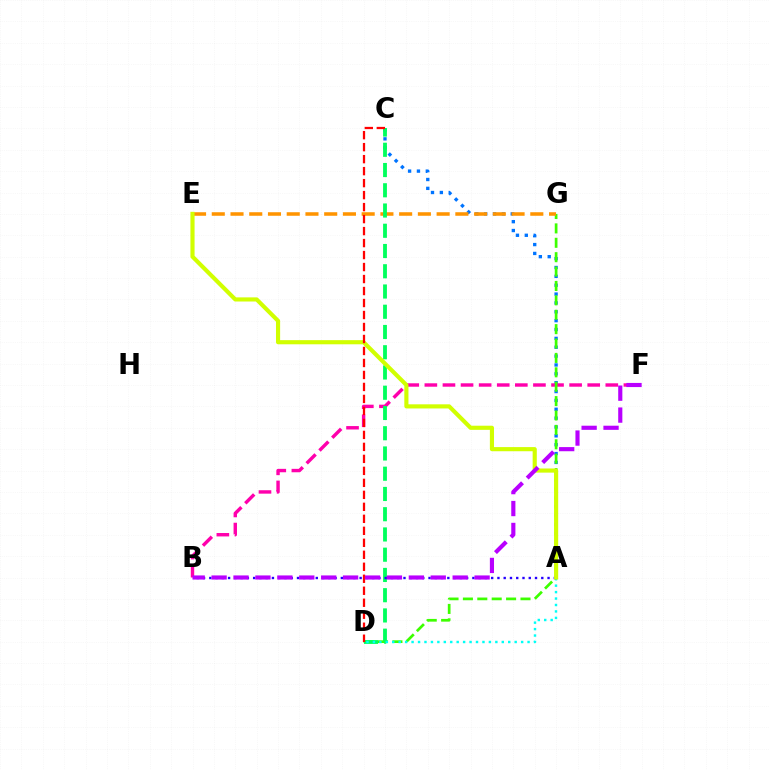{('A', 'C'): [{'color': '#0074ff', 'line_style': 'dotted', 'thickness': 2.41}], ('B', 'F'): [{'color': '#ff00ac', 'line_style': 'dashed', 'thickness': 2.46}, {'color': '#b900ff', 'line_style': 'dashed', 'thickness': 2.98}], ('D', 'G'): [{'color': '#3dff00', 'line_style': 'dashed', 'thickness': 1.96}], ('E', 'G'): [{'color': '#ff9400', 'line_style': 'dashed', 'thickness': 2.55}], ('C', 'D'): [{'color': '#00ff5c', 'line_style': 'dashed', 'thickness': 2.75}, {'color': '#ff0000', 'line_style': 'dashed', 'thickness': 1.63}], ('A', 'D'): [{'color': '#00fff6', 'line_style': 'dotted', 'thickness': 1.75}], ('A', 'B'): [{'color': '#2500ff', 'line_style': 'dotted', 'thickness': 1.7}], ('A', 'E'): [{'color': '#d1ff00', 'line_style': 'solid', 'thickness': 2.98}]}